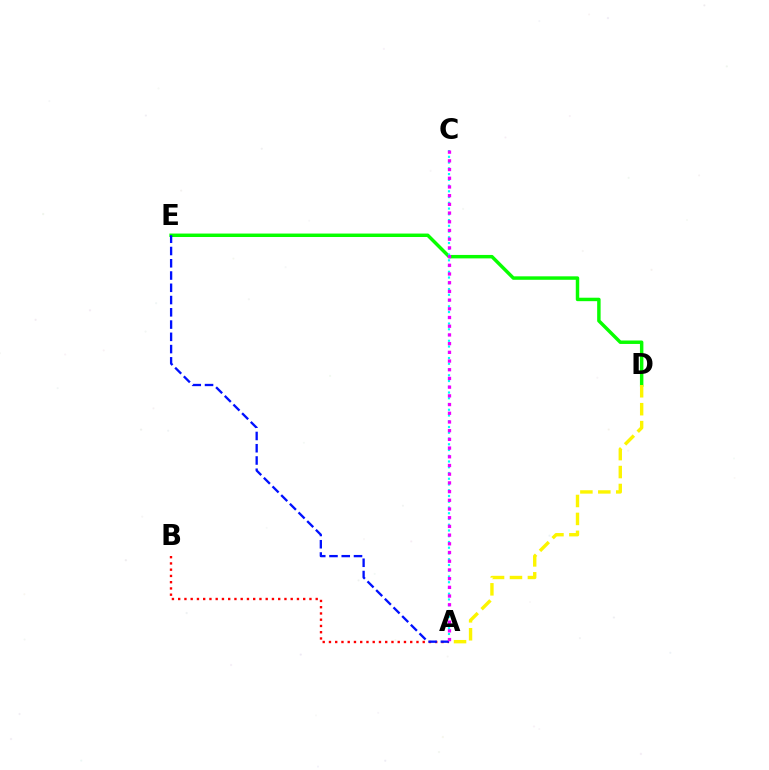{('A', 'B'): [{'color': '#ff0000', 'line_style': 'dotted', 'thickness': 1.7}], ('D', 'E'): [{'color': '#08ff00', 'line_style': 'solid', 'thickness': 2.49}], ('A', 'D'): [{'color': '#fcf500', 'line_style': 'dashed', 'thickness': 2.44}], ('A', 'E'): [{'color': '#0010ff', 'line_style': 'dashed', 'thickness': 1.67}], ('A', 'C'): [{'color': '#00fff6', 'line_style': 'dotted', 'thickness': 1.56}, {'color': '#ee00ff', 'line_style': 'dotted', 'thickness': 2.36}]}